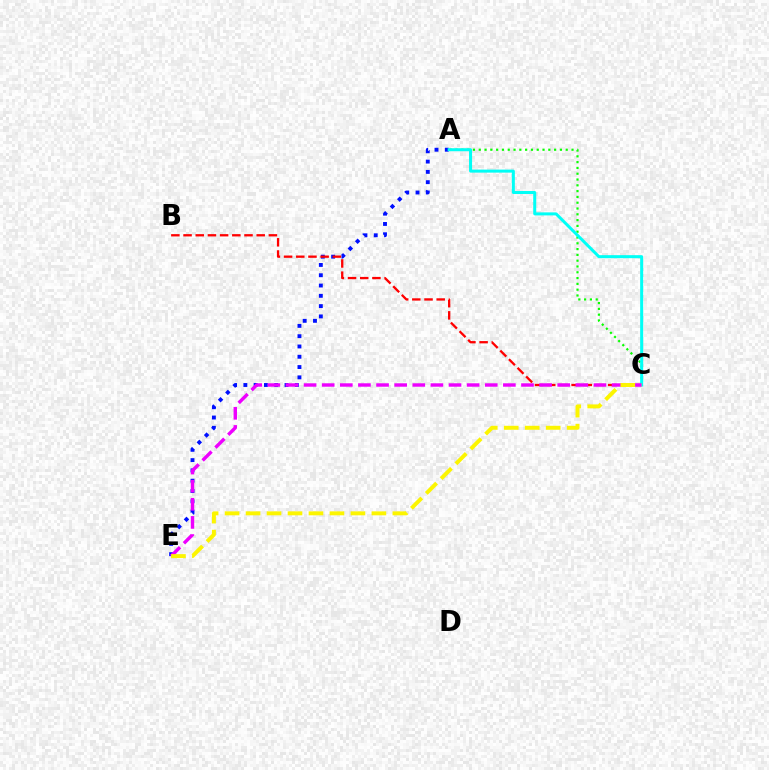{('A', 'C'): [{'color': '#08ff00', 'line_style': 'dotted', 'thickness': 1.58}, {'color': '#00fff6', 'line_style': 'solid', 'thickness': 2.17}], ('A', 'E'): [{'color': '#0010ff', 'line_style': 'dotted', 'thickness': 2.8}], ('B', 'C'): [{'color': '#ff0000', 'line_style': 'dashed', 'thickness': 1.66}], ('C', 'E'): [{'color': '#ee00ff', 'line_style': 'dashed', 'thickness': 2.46}, {'color': '#fcf500', 'line_style': 'dashed', 'thickness': 2.85}]}